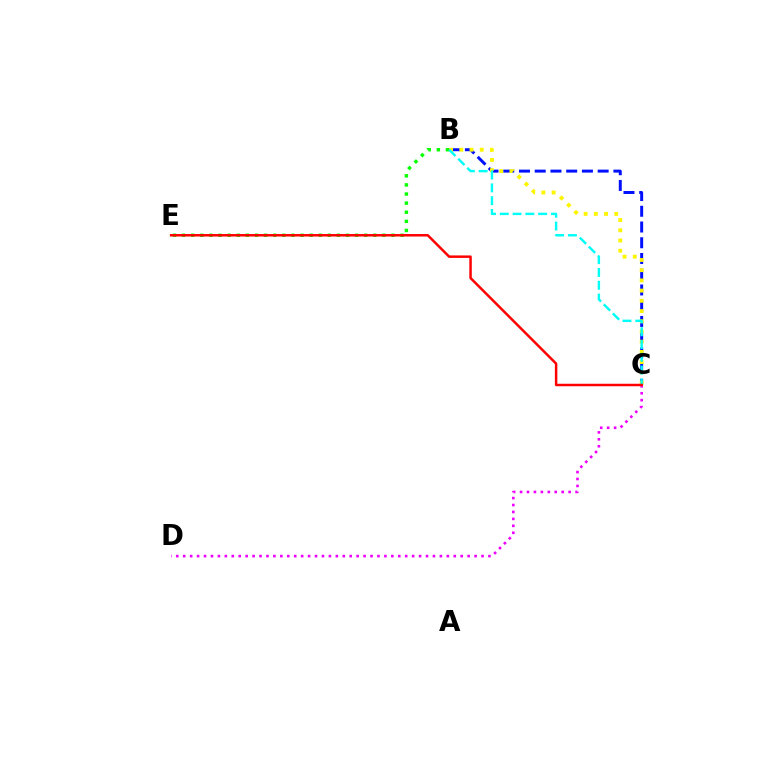{('B', 'E'): [{'color': '#08ff00', 'line_style': 'dotted', 'thickness': 2.47}], ('B', 'C'): [{'color': '#0010ff', 'line_style': 'dashed', 'thickness': 2.14}, {'color': '#fcf500', 'line_style': 'dotted', 'thickness': 2.77}, {'color': '#00fff6', 'line_style': 'dashed', 'thickness': 1.74}], ('C', 'D'): [{'color': '#ee00ff', 'line_style': 'dotted', 'thickness': 1.88}], ('C', 'E'): [{'color': '#ff0000', 'line_style': 'solid', 'thickness': 1.78}]}